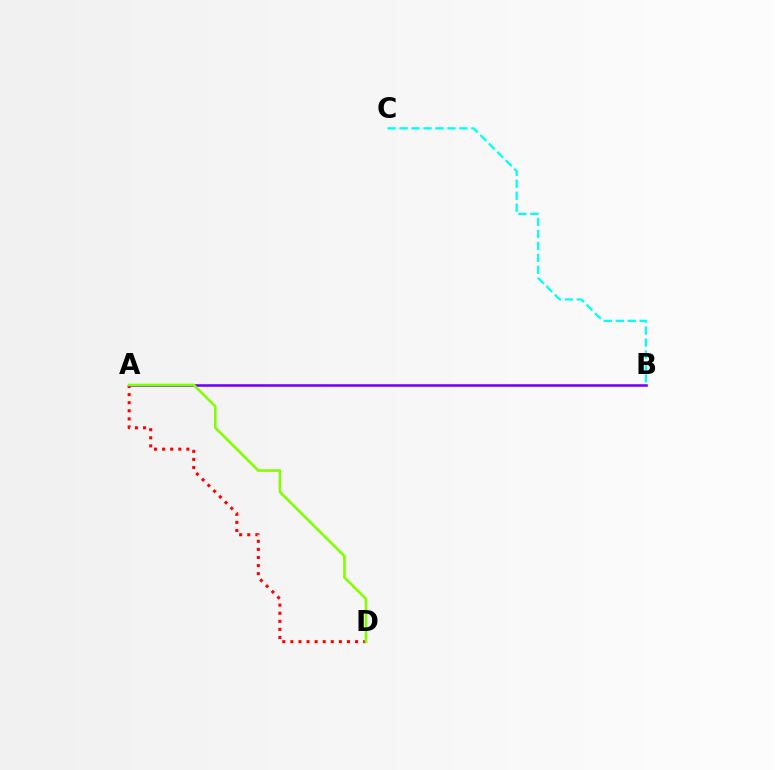{('A', 'D'): [{'color': '#ff0000', 'line_style': 'dotted', 'thickness': 2.2}, {'color': '#84ff00', 'line_style': 'solid', 'thickness': 1.88}], ('A', 'B'): [{'color': '#7200ff', 'line_style': 'solid', 'thickness': 1.85}], ('B', 'C'): [{'color': '#00fff6', 'line_style': 'dashed', 'thickness': 1.62}]}